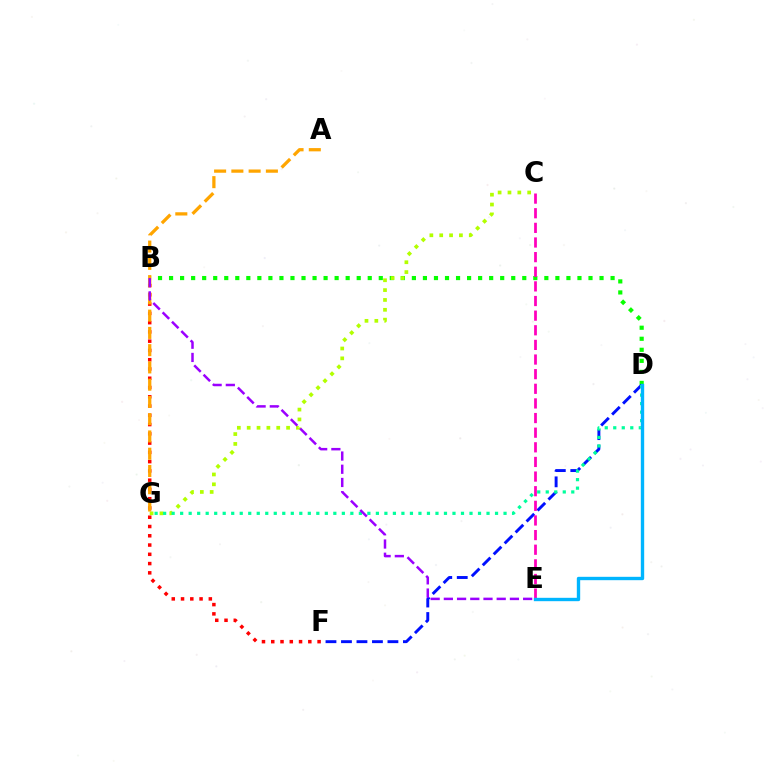{('B', 'D'): [{'color': '#08ff00', 'line_style': 'dotted', 'thickness': 3.0}], ('C', 'G'): [{'color': '#b3ff00', 'line_style': 'dotted', 'thickness': 2.68}], ('B', 'F'): [{'color': '#ff0000', 'line_style': 'dotted', 'thickness': 2.52}], ('D', 'F'): [{'color': '#0010ff', 'line_style': 'dashed', 'thickness': 2.1}], ('A', 'G'): [{'color': '#ffa500', 'line_style': 'dashed', 'thickness': 2.34}], ('D', 'G'): [{'color': '#00ff9d', 'line_style': 'dotted', 'thickness': 2.31}], ('B', 'E'): [{'color': '#9b00ff', 'line_style': 'dashed', 'thickness': 1.79}], ('C', 'E'): [{'color': '#ff00bd', 'line_style': 'dashed', 'thickness': 1.99}], ('D', 'E'): [{'color': '#00b5ff', 'line_style': 'solid', 'thickness': 2.43}]}